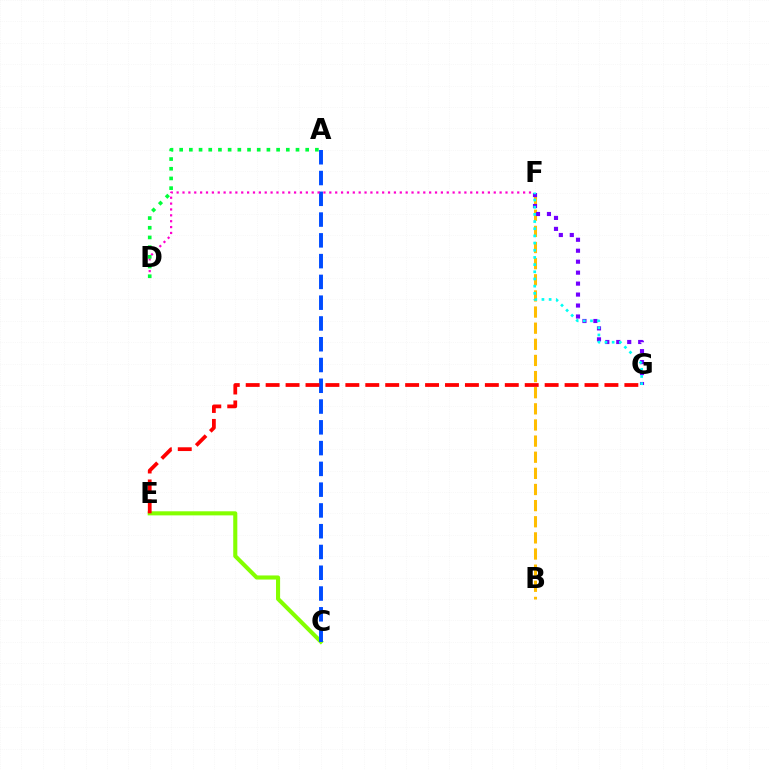{('C', 'E'): [{'color': '#84ff00', 'line_style': 'solid', 'thickness': 2.95}], ('B', 'F'): [{'color': '#ffbd00', 'line_style': 'dashed', 'thickness': 2.19}], ('F', 'G'): [{'color': '#7200ff', 'line_style': 'dotted', 'thickness': 2.98}, {'color': '#00fff6', 'line_style': 'dotted', 'thickness': 1.95}], ('A', 'C'): [{'color': '#004bff', 'line_style': 'dashed', 'thickness': 2.82}], ('D', 'F'): [{'color': '#ff00cf', 'line_style': 'dotted', 'thickness': 1.6}], ('E', 'G'): [{'color': '#ff0000', 'line_style': 'dashed', 'thickness': 2.71}], ('A', 'D'): [{'color': '#00ff39', 'line_style': 'dotted', 'thickness': 2.63}]}